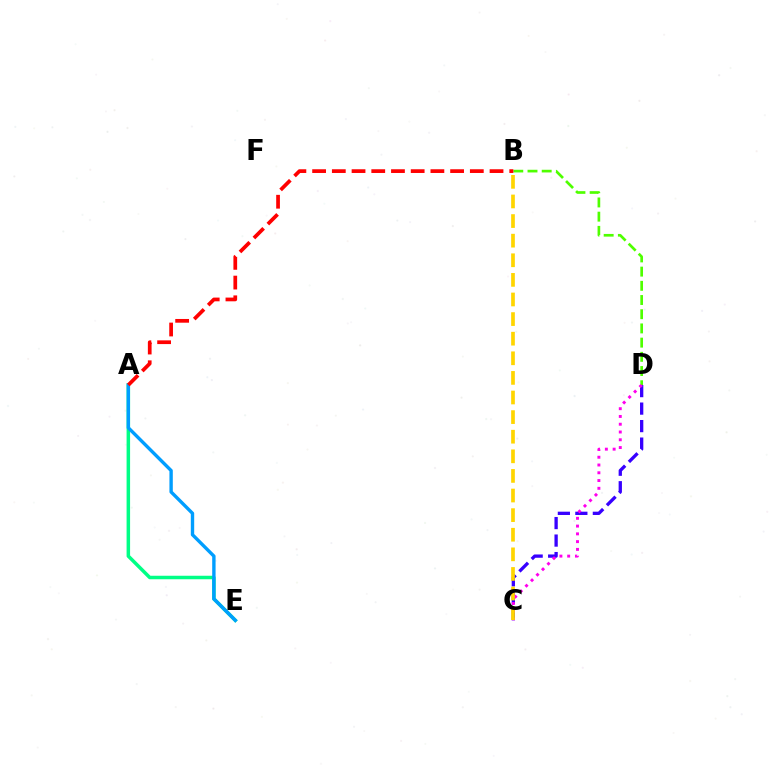{('B', 'D'): [{'color': '#4fff00', 'line_style': 'dashed', 'thickness': 1.93}], ('C', 'D'): [{'color': '#3700ff', 'line_style': 'dashed', 'thickness': 2.38}, {'color': '#ff00ed', 'line_style': 'dotted', 'thickness': 2.11}], ('A', 'E'): [{'color': '#00ff86', 'line_style': 'solid', 'thickness': 2.52}, {'color': '#009eff', 'line_style': 'solid', 'thickness': 2.43}], ('A', 'B'): [{'color': '#ff0000', 'line_style': 'dashed', 'thickness': 2.68}], ('B', 'C'): [{'color': '#ffd500', 'line_style': 'dashed', 'thickness': 2.66}]}